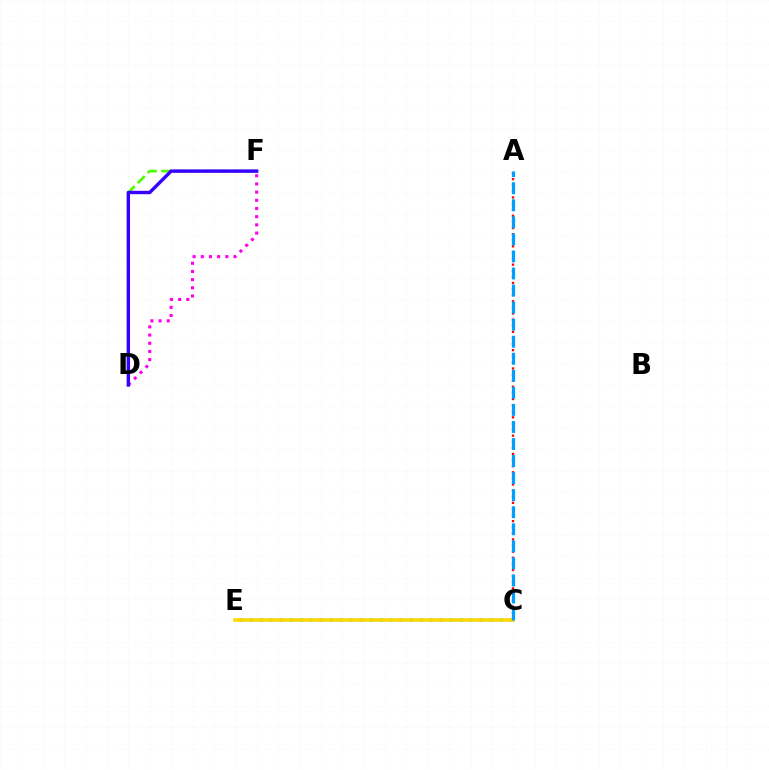{('D', 'F'): [{'color': '#4fff00', 'line_style': 'dashed', 'thickness': 1.94}, {'color': '#ff00ed', 'line_style': 'dotted', 'thickness': 2.22}, {'color': '#3700ff', 'line_style': 'solid', 'thickness': 2.46}], ('A', 'C'): [{'color': '#ff0000', 'line_style': 'dotted', 'thickness': 1.66}, {'color': '#009eff', 'line_style': 'dashed', 'thickness': 2.32}], ('C', 'E'): [{'color': '#00ff86', 'line_style': 'dotted', 'thickness': 2.72}, {'color': '#ffd500', 'line_style': 'solid', 'thickness': 2.55}]}